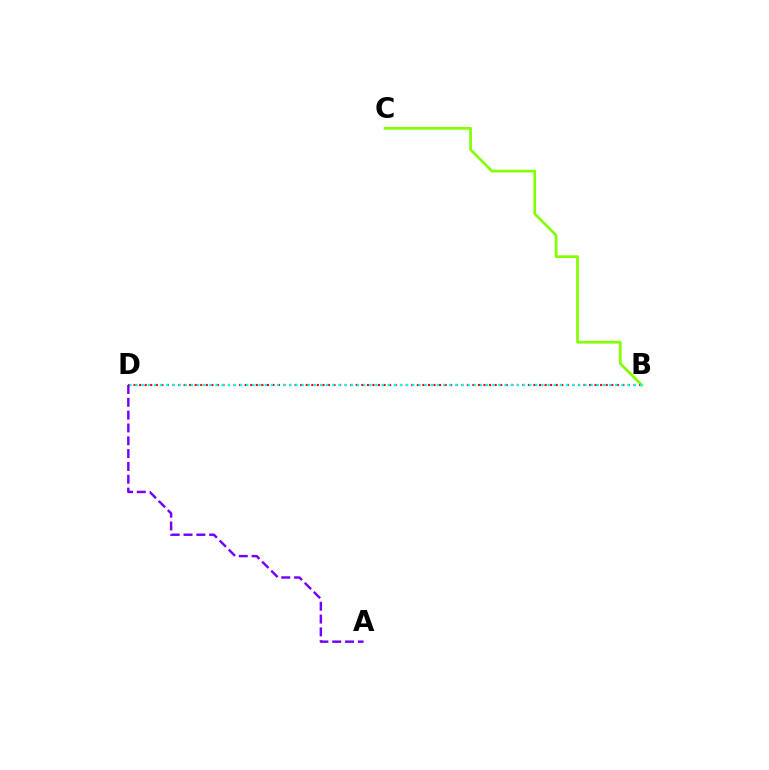{('B', 'C'): [{'color': '#84ff00', 'line_style': 'solid', 'thickness': 1.96}], ('B', 'D'): [{'color': '#ff0000', 'line_style': 'dotted', 'thickness': 1.51}, {'color': '#00fff6', 'line_style': 'dotted', 'thickness': 1.67}], ('A', 'D'): [{'color': '#7200ff', 'line_style': 'dashed', 'thickness': 1.74}]}